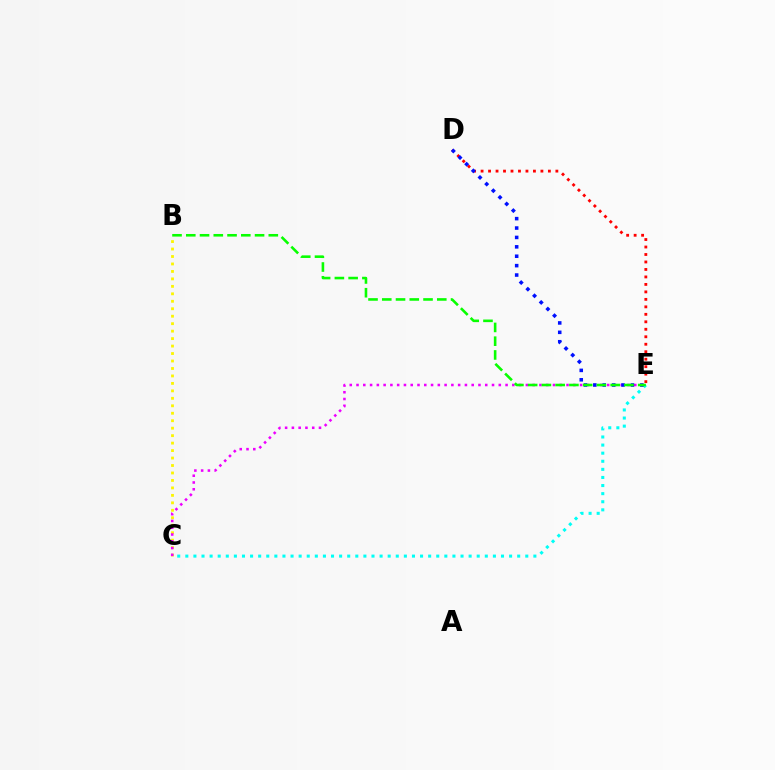{('C', 'E'): [{'color': '#00fff6', 'line_style': 'dotted', 'thickness': 2.2}, {'color': '#ee00ff', 'line_style': 'dotted', 'thickness': 1.84}], ('B', 'C'): [{'color': '#fcf500', 'line_style': 'dotted', 'thickness': 2.03}], ('D', 'E'): [{'color': '#ff0000', 'line_style': 'dotted', 'thickness': 2.03}, {'color': '#0010ff', 'line_style': 'dotted', 'thickness': 2.55}], ('B', 'E'): [{'color': '#08ff00', 'line_style': 'dashed', 'thickness': 1.87}]}